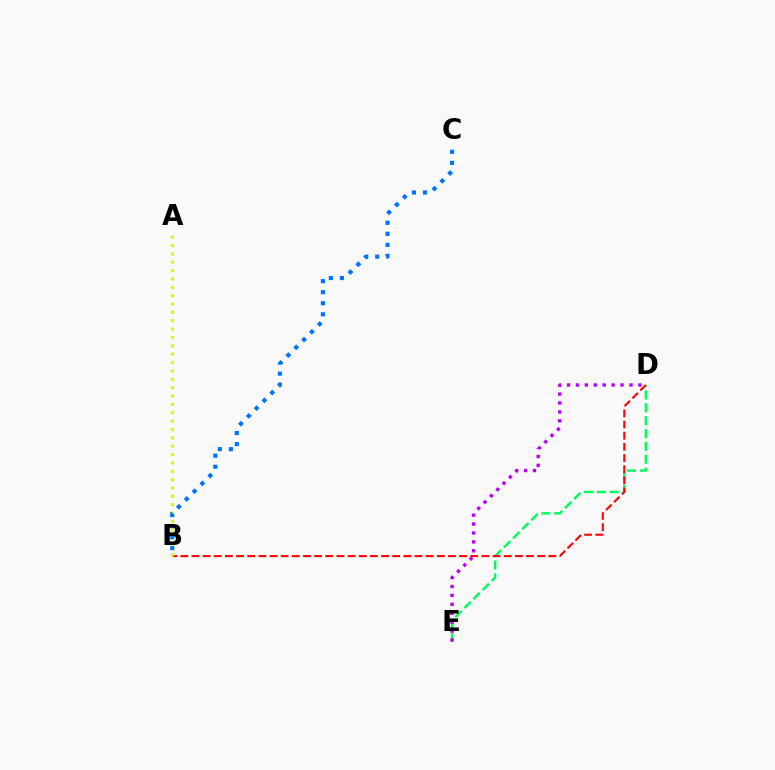{('D', 'E'): [{'color': '#00ff5c', 'line_style': 'dashed', 'thickness': 1.75}, {'color': '#b900ff', 'line_style': 'dotted', 'thickness': 2.42}], ('B', 'D'): [{'color': '#ff0000', 'line_style': 'dashed', 'thickness': 1.51}], ('A', 'B'): [{'color': '#d1ff00', 'line_style': 'dotted', 'thickness': 2.27}], ('B', 'C'): [{'color': '#0074ff', 'line_style': 'dotted', 'thickness': 3.0}]}